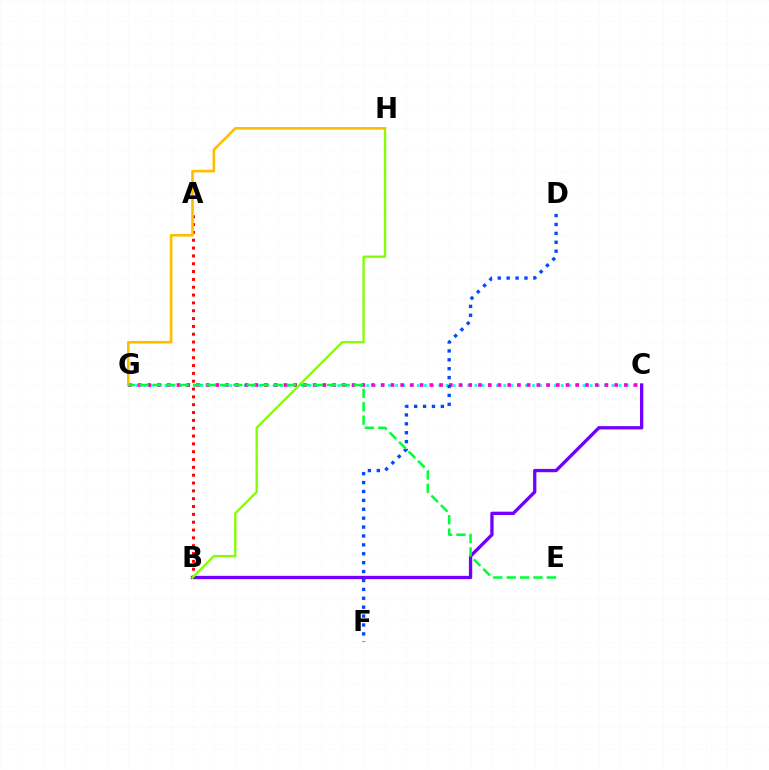{('C', 'G'): [{'color': '#00fff6', 'line_style': 'dotted', 'thickness': 1.96}, {'color': '#ff00cf', 'line_style': 'dotted', 'thickness': 2.64}], ('A', 'B'): [{'color': '#ff0000', 'line_style': 'dotted', 'thickness': 2.13}], ('B', 'C'): [{'color': '#7200ff', 'line_style': 'solid', 'thickness': 2.39}], ('D', 'F'): [{'color': '#004bff', 'line_style': 'dotted', 'thickness': 2.42}], ('B', 'H'): [{'color': '#84ff00', 'line_style': 'solid', 'thickness': 1.69}], ('G', 'H'): [{'color': '#ffbd00', 'line_style': 'solid', 'thickness': 1.9}], ('E', 'G'): [{'color': '#00ff39', 'line_style': 'dashed', 'thickness': 1.82}]}